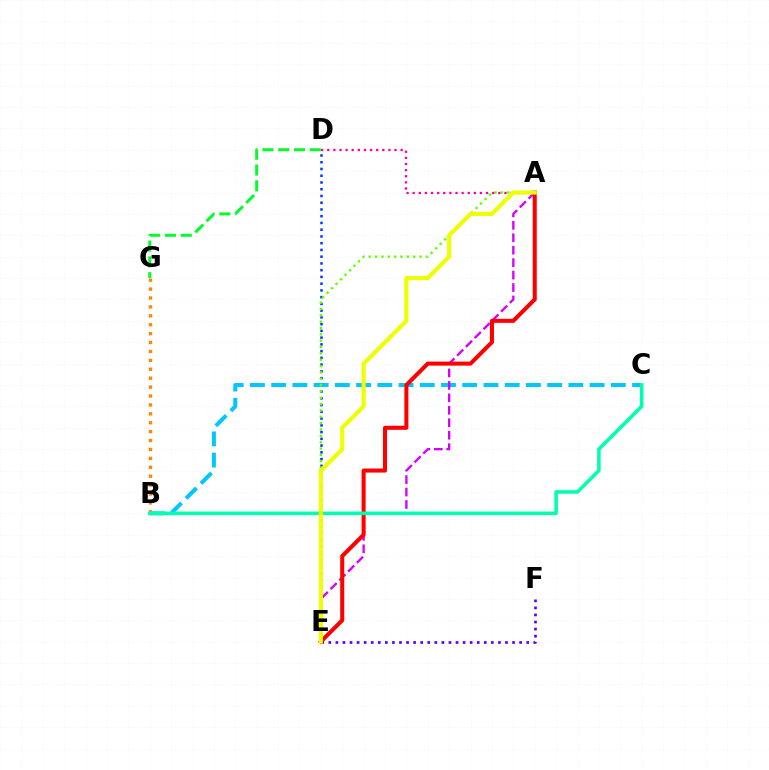{('E', 'F'): [{'color': '#4f00ff', 'line_style': 'dotted', 'thickness': 1.92}], ('D', 'E'): [{'color': '#003fff', 'line_style': 'dotted', 'thickness': 1.83}], ('B', 'C'): [{'color': '#00c7ff', 'line_style': 'dashed', 'thickness': 2.88}, {'color': '#00ffaf', 'line_style': 'solid', 'thickness': 2.58}], ('A', 'E'): [{'color': '#d600ff', 'line_style': 'dashed', 'thickness': 1.69}, {'color': '#66ff00', 'line_style': 'dotted', 'thickness': 1.72}, {'color': '#ff0000', 'line_style': 'solid', 'thickness': 2.92}, {'color': '#eeff00', 'line_style': 'solid', 'thickness': 2.99}], ('B', 'G'): [{'color': '#ff8800', 'line_style': 'dotted', 'thickness': 2.42}], ('A', 'D'): [{'color': '#ff00a0', 'line_style': 'dotted', 'thickness': 1.66}], ('D', 'G'): [{'color': '#00ff27', 'line_style': 'dashed', 'thickness': 2.15}]}